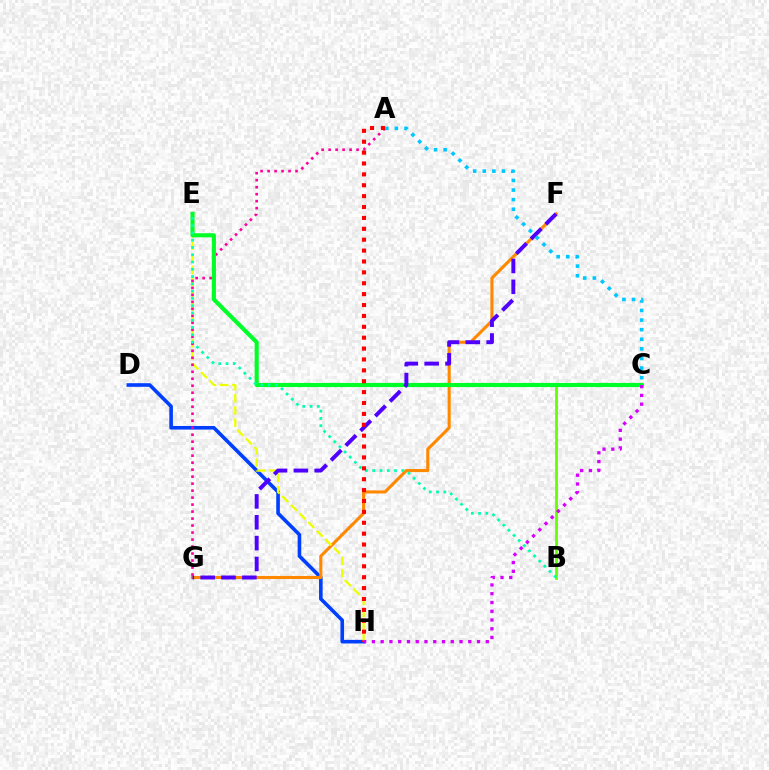{('D', 'H'): [{'color': '#003fff', 'line_style': 'solid', 'thickness': 2.6}], ('F', 'G'): [{'color': '#ff8800', 'line_style': 'solid', 'thickness': 2.22}, {'color': '#4f00ff', 'line_style': 'dashed', 'thickness': 2.83}], ('E', 'H'): [{'color': '#eeff00', 'line_style': 'dashed', 'thickness': 1.66}], ('B', 'C'): [{'color': '#66ff00', 'line_style': 'solid', 'thickness': 2.0}], ('A', 'G'): [{'color': '#ff00a0', 'line_style': 'dotted', 'thickness': 1.9}], ('C', 'E'): [{'color': '#00ff27', 'line_style': 'solid', 'thickness': 2.96}], ('B', 'E'): [{'color': '#00ffaf', 'line_style': 'dotted', 'thickness': 1.97}], ('A', 'H'): [{'color': '#ff0000', 'line_style': 'dotted', 'thickness': 2.96}], ('A', 'C'): [{'color': '#00c7ff', 'line_style': 'dotted', 'thickness': 2.61}], ('C', 'H'): [{'color': '#d600ff', 'line_style': 'dotted', 'thickness': 2.38}]}